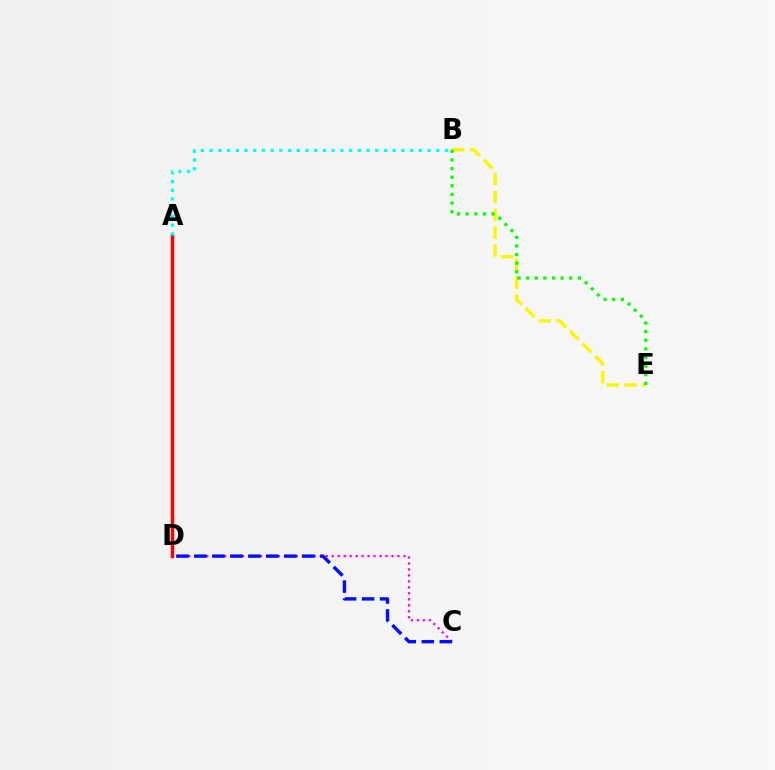{('B', 'E'): [{'color': '#fcf500', 'line_style': 'dashed', 'thickness': 2.43}, {'color': '#08ff00', 'line_style': 'dotted', 'thickness': 2.34}], ('A', 'D'): [{'color': '#ff0000', 'line_style': 'solid', 'thickness': 2.49}], ('A', 'B'): [{'color': '#00fff6', 'line_style': 'dotted', 'thickness': 2.37}], ('C', 'D'): [{'color': '#ee00ff', 'line_style': 'dotted', 'thickness': 1.62}, {'color': '#0010ff', 'line_style': 'dashed', 'thickness': 2.44}]}